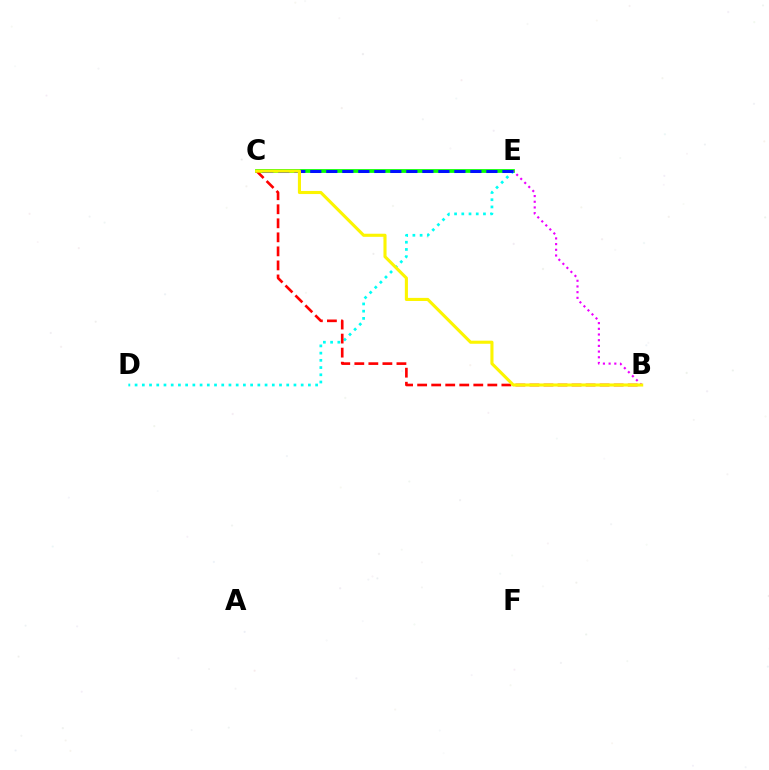{('C', 'E'): [{'color': '#08ff00', 'line_style': 'solid', 'thickness': 2.7}, {'color': '#0010ff', 'line_style': 'dashed', 'thickness': 2.18}], ('D', 'E'): [{'color': '#00fff6', 'line_style': 'dotted', 'thickness': 1.96}], ('B', 'E'): [{'color': '#ee00ff', 'line_style': 'dotted', 'thickness': 1.55}], ('B', 'C'): [{'color': '#ff0000', 'line_style': 'dashed', 'thickness': 1.91}, {'color': '#fcf500', 'line_style': 'solid', 'thickness': 2.23}]}